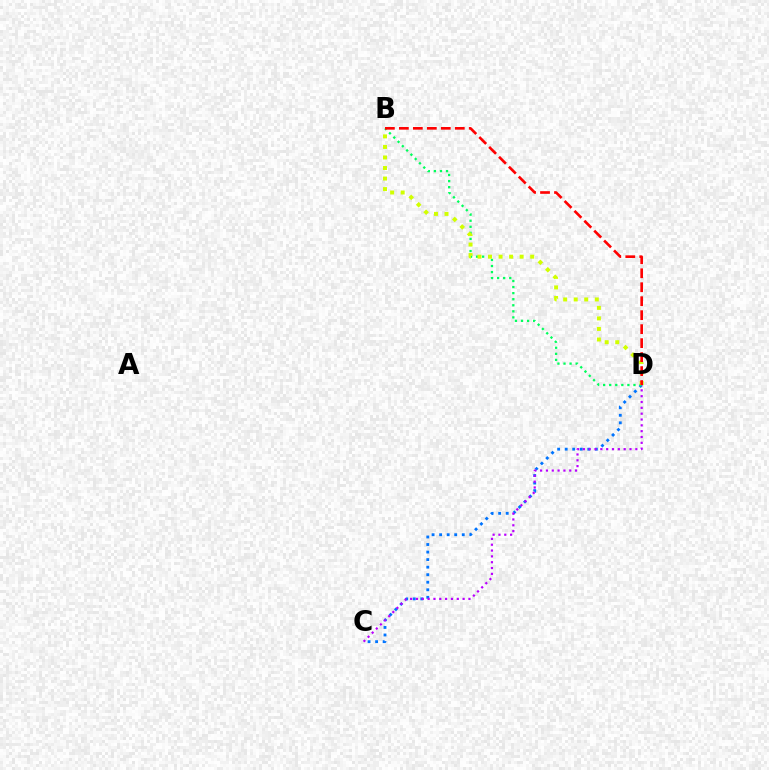{('C', 'D'): [{'color': '#0074ff', 'line_style': 'dotted', 'thickness': 2.05}, {'color': '#b900ff', 'line_style': 'dotted', 'thickness': 1.58}], ('B', 'D'): [{'color': '#00ff5c', 'line_style': 'dotted', 'thickness': 1.65}, {'color': '#d1ff00', 'line_style': 'dotted', 'thickness': 2.86}, {'color': '#ff0000', 'line_style': 'dashed', 'thickness': 1.9}]}